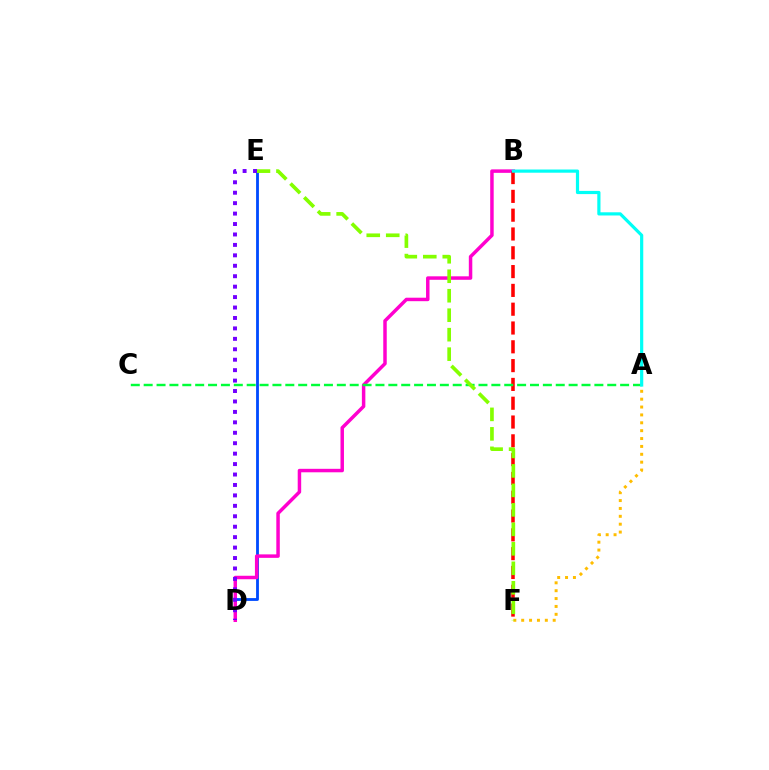{('A', 'F'): [{'color': '#ffbd00', 'line_style': 'dotted', 'thickness': 2.14}], ('D', 'E'): [{'color': '#004bff', 'line_style': 'solid', 'thickness': 2.04}, {'color': '#7200ff', 'line_style': 'dotted', 'thickness': 2.84}], ('B', 'D'): [{'color': '#ff00cf', 'line_style': 'solid', 'thickness': 2.5}], ('B', 'F'): [{'color': '#ff0000', 'line_style': 'dashed', 'thickness': 2.55}], ('A', 'C'): [{'color': '#00ff39', 'line_style': 'dashed', 'thickness': 1.75}], ('A', 'B'): [{'color': '#00fff6', 'line_style': 'solid', 'thickness': 2.3}], ('E', 'F'): [{'color': '#84ff00', 'line_style': 'dashed', 'thickness': 2.65}]}